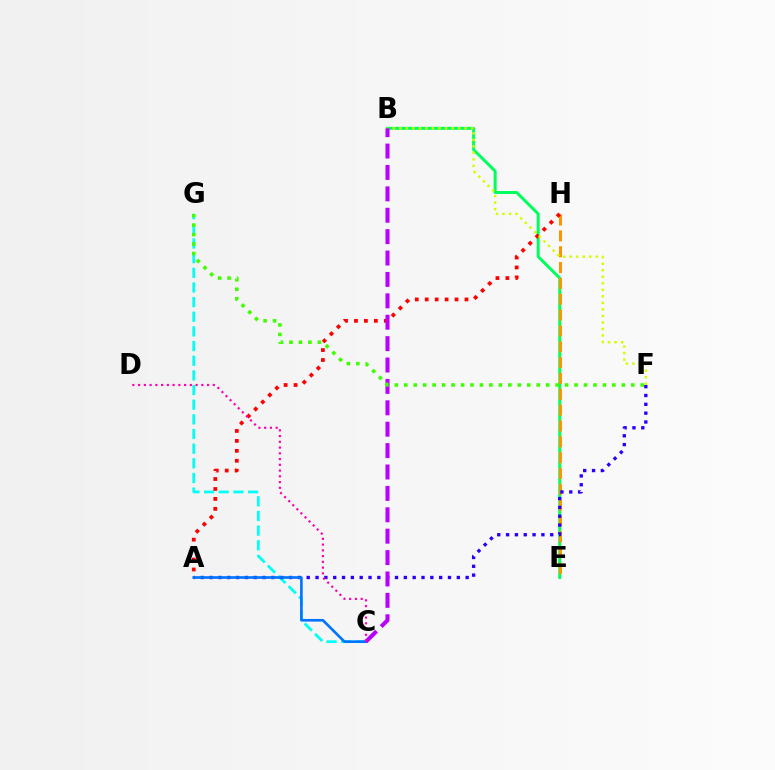{('C', 'G'): [{'color': '#00fff6', 'line_style': 'dashed', 'thickness': 1.99}], ('B', 'E'): [{'color': '#00ff5c', 'line_style': 'solid', 'thickness': 2.15}], ('E', 'H'): [{'color': '#ff9400', 'line_style': 'dashed', 'thickness': 2.15}], ('A', 'F'): [{'color': '#2500ff', 'line_style': 'dotted', 'thickness': 2.4}], ('A', 'H'): [{'color': '#ff0000', 'line_style': 'dotted', 'thickness': 2.7}], ('A', 'C'): [{'color': '#0074ff', 'line_style': 'solid', 'thickness': 1.89}], ('B', 'F'): [{'color': '#d1ff00', 'line_style': 'dotted', 'thickness': 1.77}], ('B', 'C'): [{'color': '#b900ff', 'line_style': 'dashed', 'thickness': 2.91}], ('F', 'G'): [{'color': '#3dff00', 'line_style': 'dotted', 'thickness': 2.57}], ('C', 'D'): [{'color': '#ff00ac', 'line_style': 'dotted', 'thickness': 1.56}]}